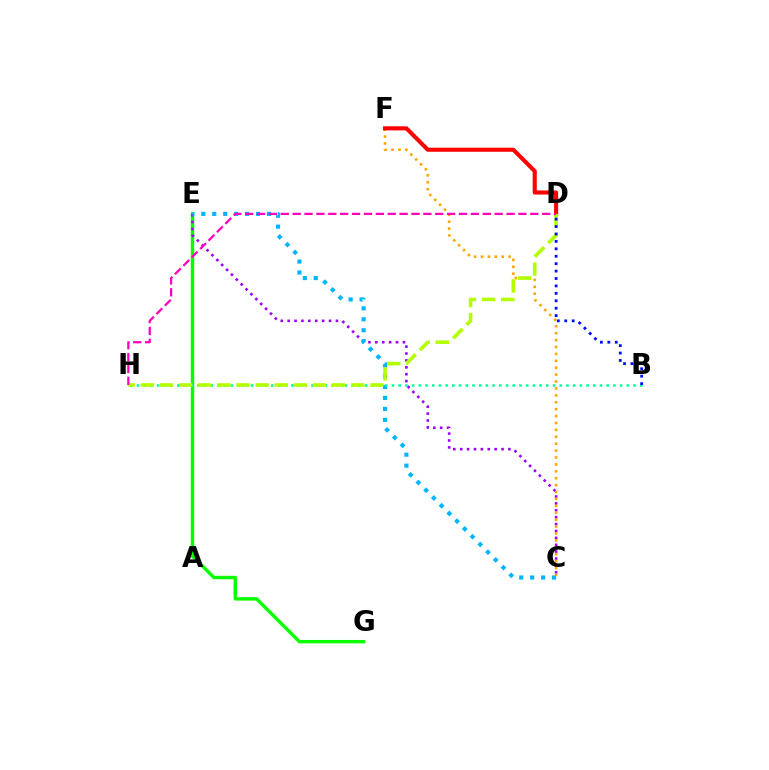{('E', 'G'): [{'color': '#08ff00', 'line_style': 'solid', 'thickness': 2.46}], ('C', 'E'): [{'color': '#9b00ff', 'line_style': 'dotted', 'thickness': 1.87}, {'color': '#00b5ff', 'line_style': 'dotted', 'thickness': 2.97}], ('C', 'F'): [{'color': '#ffa500', 'line_style': 'dotted', 'thickness': 1.88}], ('B', 'H'): [{'color': '#00ff9d', 'line_style': 'dotted', 'thickness': 1.82}], ('D', 'F'): [{'color': '#ff0000', 'line_style': 'solid', 'thickness': 2.95}], ('D', 'H'): [{'color': '#b3ff00', 'line_style': 'dashed', 'thickness': 2.6}, {'color': '#ff00bd', 'line_style': 'dashed', 'thickness': 1.61}], ('B', 'D'): [{'color': '#0010ff', 'line_style': 'dotted', 'thickness': 2.02}]}